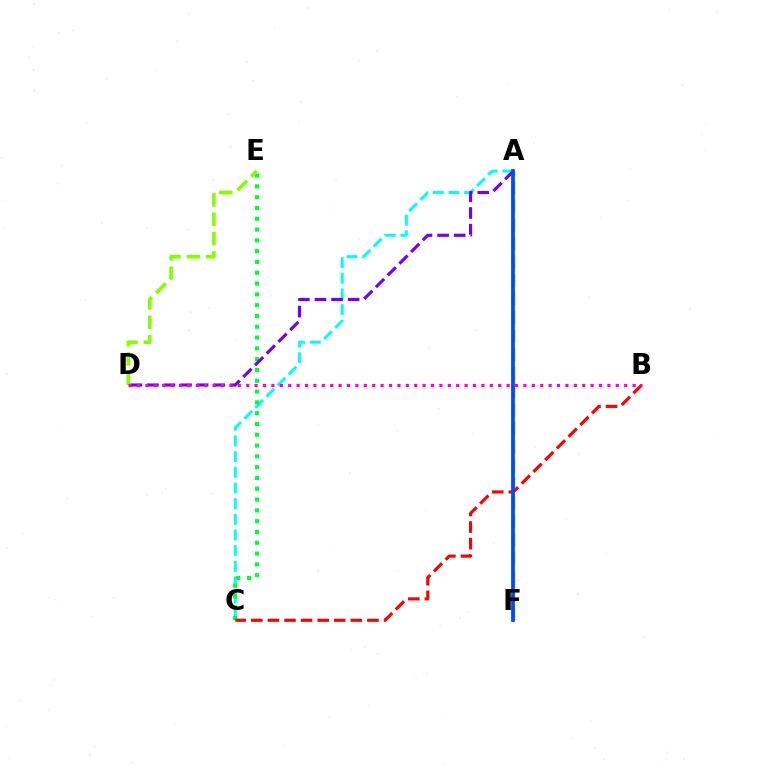{('A', 'C'): [{'color': '#00fff6', 'line_style': 'dashed', 'thickness': 2.13}], ('C', 'E'): [{'color': '#00ff39', 'line_style': 'dotted', 'thickness': 2.93}], ('A', 'F'): [{'color': '#ffbd00', 'line_style': 'dashed', 'thickness': 2.52}, {'color': '#004bff', 'line_style': 'solid', 'thickness': 2.72}], ('D', 'E'): [{'color': '#84ff00', 'line_style': 'dashed', 'thickness': 2.63}], ('A', 'D'): [{'color': '#7200ff', 'line_style': 'dashed', 'thickness': 2.25}], ('B', 'C'): [{'color': '#ff0000', 'line_style': 'dashed', 'thickness': 2.25}], ('B', 'D'): [{'color': '#ff00cf', 'line_style': 'dotted', 'thickness': 2.28}]}